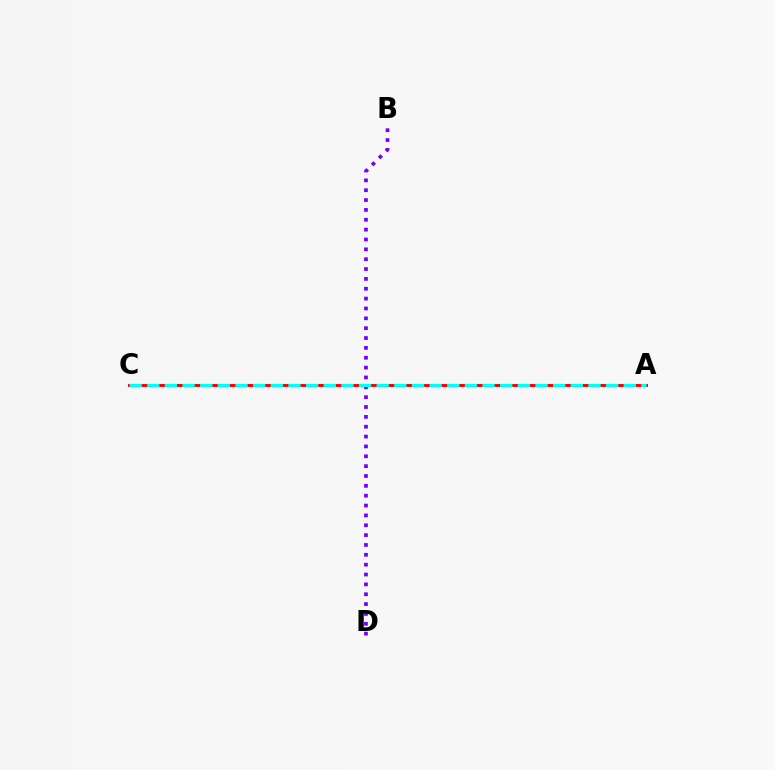{('A', 'C'): [{'color': '#84ff00', 'line_style': 'dotted', 'thickness': 1.86}, {'color': '#ff0000', 'line_style': 'solid', 'thickness': 2.13}, {'color': '#00fff6', 'line_style': 'dashed', 'thickness': 2.4}], ('B', 'D'): [{'color': '#7200ff', 'line_style': 'dotted', 'thickness': 2.68}]}